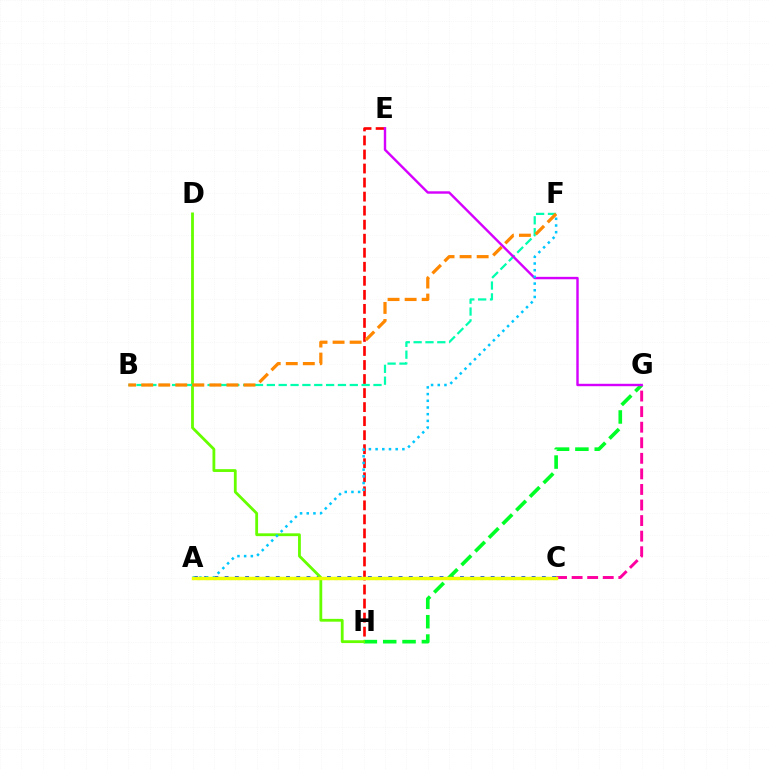{('C', 'G'): [{'color': '#ff00a0', 'line_style': 'dashed', 'thickness': 2.11}], ('E', 'H'): [{'color': '#ff0000', 'line_style': 'dashed', 'thickness': 1.91}], ('A', 'C'): [{'color': '#003fff', 'line_style': 'dotted', 'thickness': 2.78}, {'color': '#4f00ff', 'line_style': 'dotted', 'thickness': 2.2}, {'color': '#eeff00', 'line_style': 'solid', 'thickness': 2.49}], ('G', 'H'): [{'color': '#00ff27', 'line_style': 'dashed', 'thickness': 2.63}], ('D', 'H'): [{'color': '#66ff00', 'line_style': 'solid', 'thickness': 2.02}], ('B', 'F'): [{'color': '#00ffaf', 'line_style': 'dashed', 'thickness': 1.61}, {'color': '#ff8800', 'line_style': 'dashed', 'thickness': 2.32}], ('E', 'G'): [{'color': '#d600ff', 'line_style': 'solid', 'thickness': 1.74}], ('A', 'F'): [{'color': '#00c7ff', 'line_style': 'dotted', 'thickness': 1.82}]}